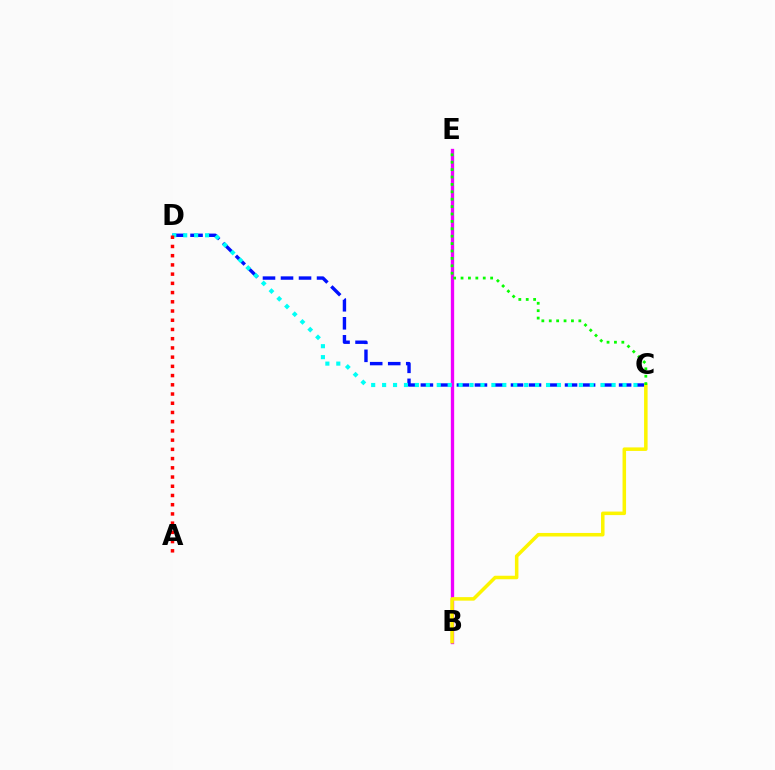{('C', 'D'): [{'color': '#0010ff', 'line_style': 'dashed', 'thickness': 2.45}, {'color': '#00fff6', 'line_style': 'dotted', 'thickness': 2.97}], ('B', 'E'): [{'color': '#ee00ff', 'line_style': 'solid', 'thickness': 2.39}], ('A', 'D'): [{'color': '#ff0000', 'line_style': 'dotted', 'thickness': 2.51}], ('B', 'C'): [{'color': '#fcf500', 'line_style': 'solid', 'thickness': 2.54}], ('C', 'E'): [{'color': '#08ff00', 'line_style': 'dotted', 'thickness': 2.01}]}